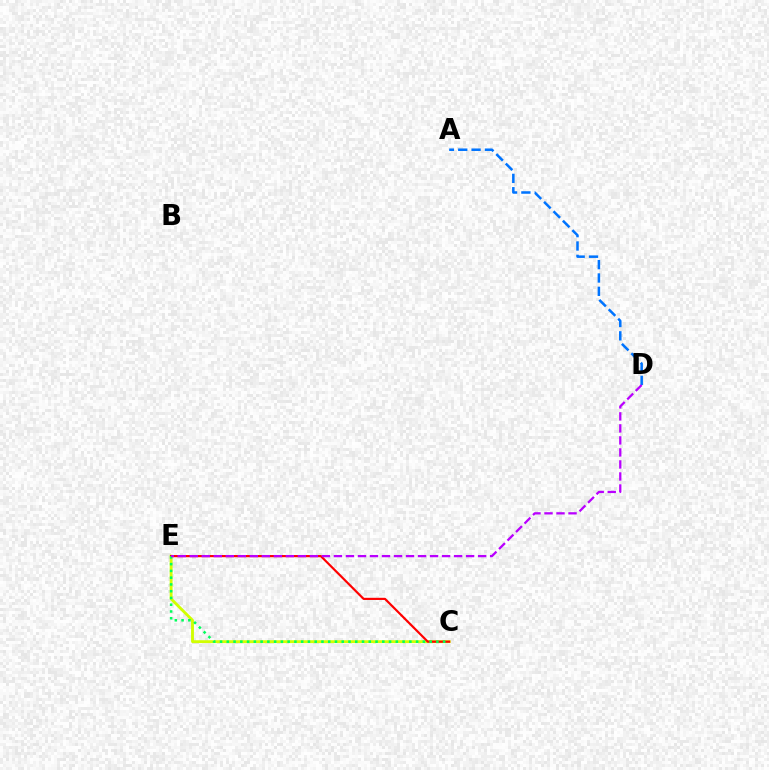{('C', 'E'): [{'color': '#d1ff00', 'line_style': 'solid', 'thickness': 2.06}, {'color': '#ff0000', 'line_style': 'solid', 'thickness': 1.56}, {'color': '#00ff5c', 'line_style': 'dotted', 'thickness': 1.84}], ('A', 'D'): [{'color': '#0074ff', 'line_style': 'dashed', 'thickness': 1.81}], ('D', 'E'): [{'color': '#b900ff', 'line_style': 'dashed', 'thickness': 1.63}]}